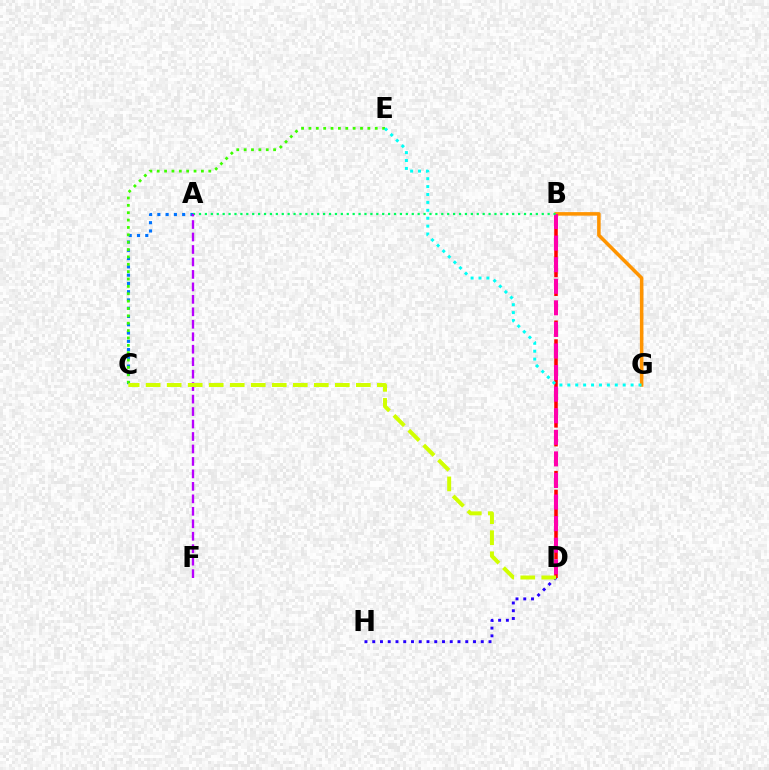{('A', 'C'): [{'color': '#0074ff', 'line_style': 'dotted', 'thickness': 2.25}], ('D', 'H'): [{'color': '#2500ff', 'line_style': 'dotted', 'thickness': 2.11}], ('B', 'D'): [{'color': '#ff0000', 'line_style': 'dashed', 'thickness': 2.55}, {'color': '#ff00ac', 'line_style': 'dashed', 'thickness': 2.93}], ('B', 'G'): [{'color': '#ff9400', 'line_style': 'solid', 'thickness': 2.54}], ('A', 'B'): [{'color': '#00ff5c', 'line_style': 'dotted', 'thickness': 1.61}], ('A', 'F'): [{'color': '#b900ff', 'line_style': 'dashed', 'thickness': 1.69}], ('C', 'E'): [{'color': '#3dff00', 'line_style': 'dotted', 'thickness': 2.0}], ('C', 'D'): [{'color': '#d1ff00', 'line_style': 'dashed', 'thickness': 2.86}], ('E', 'G'): [{'color': '#00fff6', 'line_style': 'dotted', 'thickness': 2.15}]}